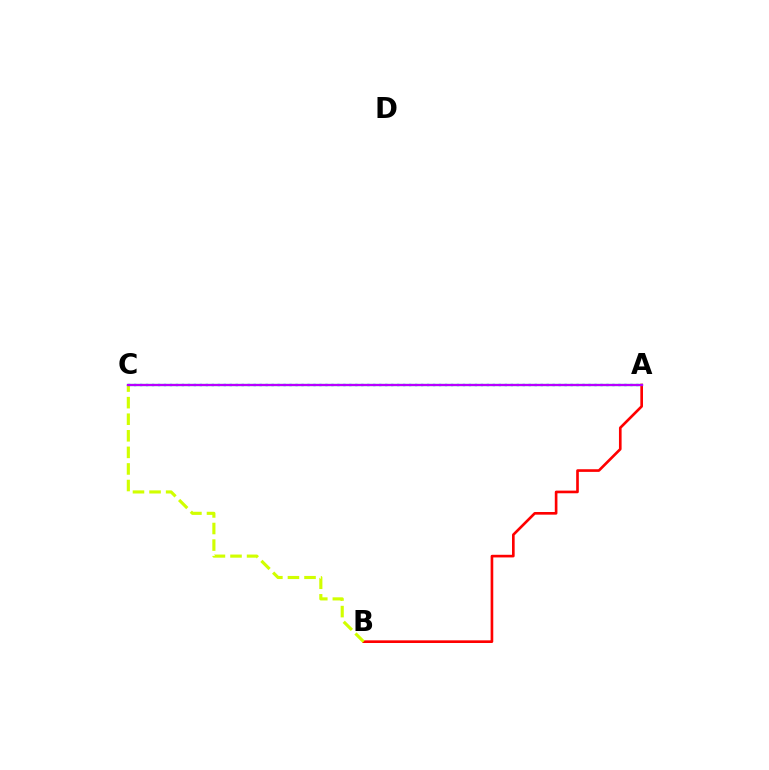{('A', 'B'): [{'color': '#ff0000', 'line_style': 'solid', 'thickness': 1.91}], ('A', 'C'): [{'color': '#00ff5c', 'line_style': 'solid', 'thickness': 1.58}, {'color': '#0074ff', 'line_style': 'dotted', 'thickness': 1.62}, {'color': '#b900ff', 'line_style': 'solid', 'thickness': 1.61}], ('B', 'C'): [{'color': '#d1ff00', 'line_style': 'dashed', 'thickness': 2.25}]}